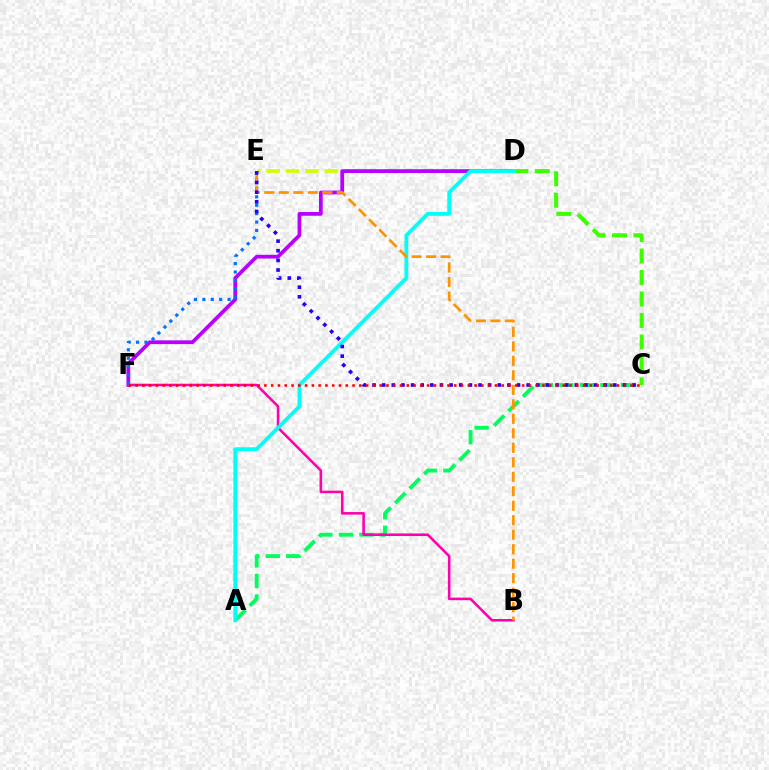{('D', 'E'): [{'color': '#d1ff00', 'line_style': 'dashed', 'thickness': 2.64}], ('D', 'F'): [{'color': '#b900ff', 'line_style': 'solid', 'thickness': 2.69}], ('A', 'C'): [{'color': '#00ff5c', 'line_style': 'dashed', 'thickness': 2.79}], ('B', 'F'): [{'color': '#ff00ac', 'line_style': 'solid', 'thickness': 1.85}], ('C', 'D'): [{'color': '#3dff00', 'line_style': 'dashed', 'thickness': 2.92}], ('E', 'F'): [{'color': '#0074ff', 'line_style': 'dotted', 'thickness': 2.28}], ('A', 'D'): [{'color': '#00fff6', 'line_style': 'solid', 'thickness': 2.74}], ('B', 'E'): [{'color': '#ff9400', 'line_style': 'dashed', 'thickness': 1.97}], ('C', 'E'): [{'color': '#2500ff', 'line_style': 'dotted', 'thickness': 2.62}], ('C', 'F'): [{'color': '#ff0000', 'line_style': 'dotted', 'thickness': 1.84}]}